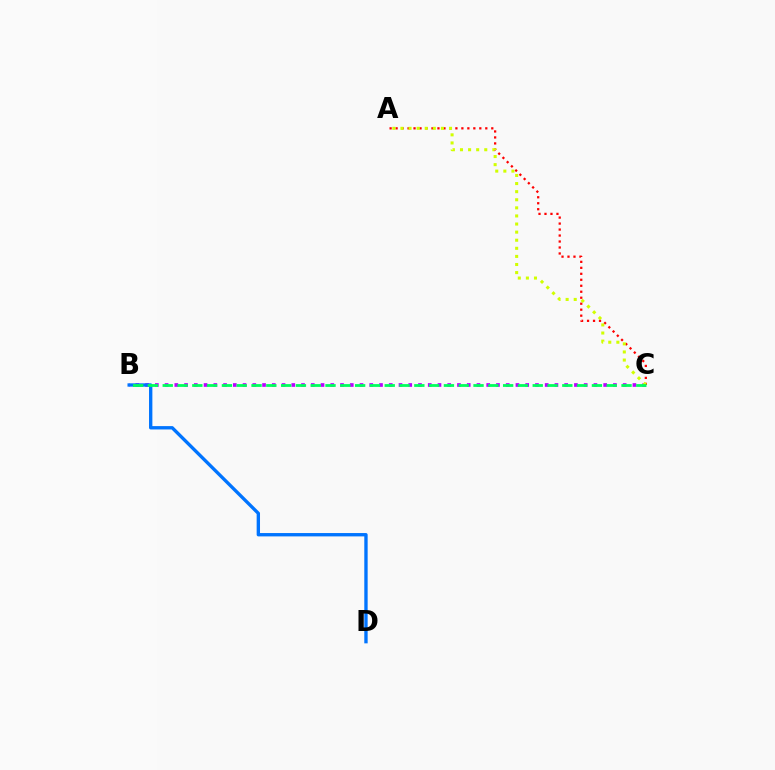{('A', 'C'): [{'color': '#ff0000', 'line_style': 'dotted', 'thickness': 1.62}, {'color': '#d1ff00', 'line_style': 'dotted', 'thickness': 2.2}], ('B', 'C'): [{'color': '#b900ff', 'line_style': 'dotted', 'thickness': 2.65}, {'color': '#00ff5c', 'line_style': 'dashed', 'thickness': 2.01}], ('B', 'D'): [{'color': '#0074ff', 'line_style': 'solid', 'thickness': 2.41}]}